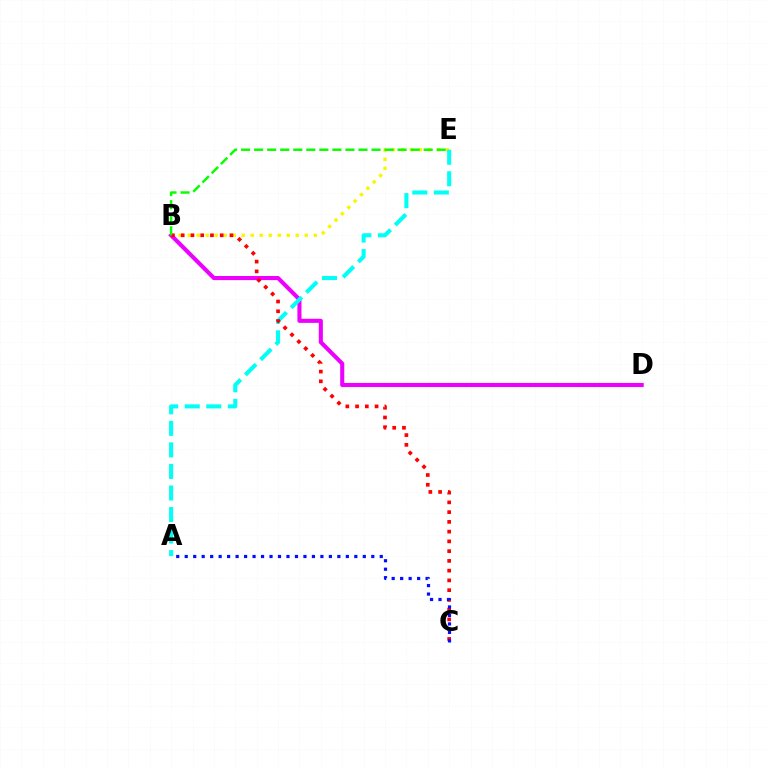{('B', 'D'): [{'color': '#ee00ff', 'line_style': 'solid', 'thickness': 2.94}], ('B', 'E'): [{'color': '#fcf500', 'line_style': 'dotted', 'thickness': 2.45}, {'color': '#08ff00', 'line_style': 'dashed', 'thickness': 1.77}], ('A', 'E'): [{'color': '#00fff6', 'line_style': 'dashed', 'thickness': 2.93}], ('B', 'C'): [{'color': '#ff0000', 'line_style': 'dotted', 'thickness': 2.65}], ('A', 'C'): [{'color': '#0010ff', 'line_style': 'dotted', 'thickness': 2.3}]}